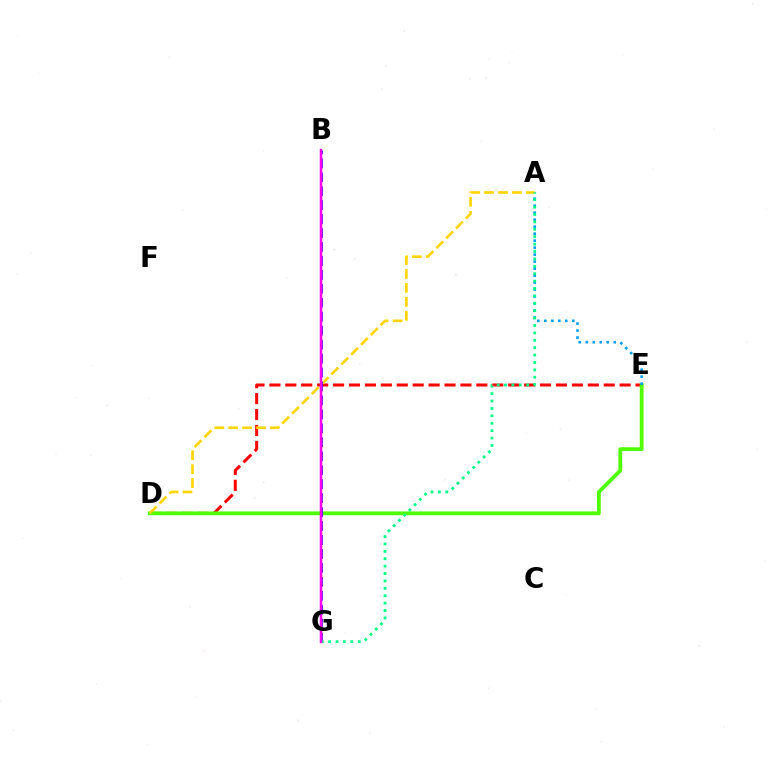{('D', 'E'): [{'color': '#ff0000', 'line_style': 'dashed', 'thickness': 2.16}, {'color': '#4fff00', 'line_style': 'solid', 'thickness': 2.73}], ('A', 'E'): [{'color': '#009eff', 'line_style': 'dotted', 'thickness': 1.9}], ('A', 'D'): [{'color': '#ffd500', 'line_style': 'dashed', 'thickness': 1.89}], ('B', 'G'): [{'color': '#3700ff', 'line_style': 'dashed', 'thickness': 1.9}, {'color': '#ff00ed', 'line_style': 'solid', 'thickness': 1.79}], ('A', 'G'): [{'color': '#00ff86', 'line_style': 'dotted', 'thickness': 2.01}]}